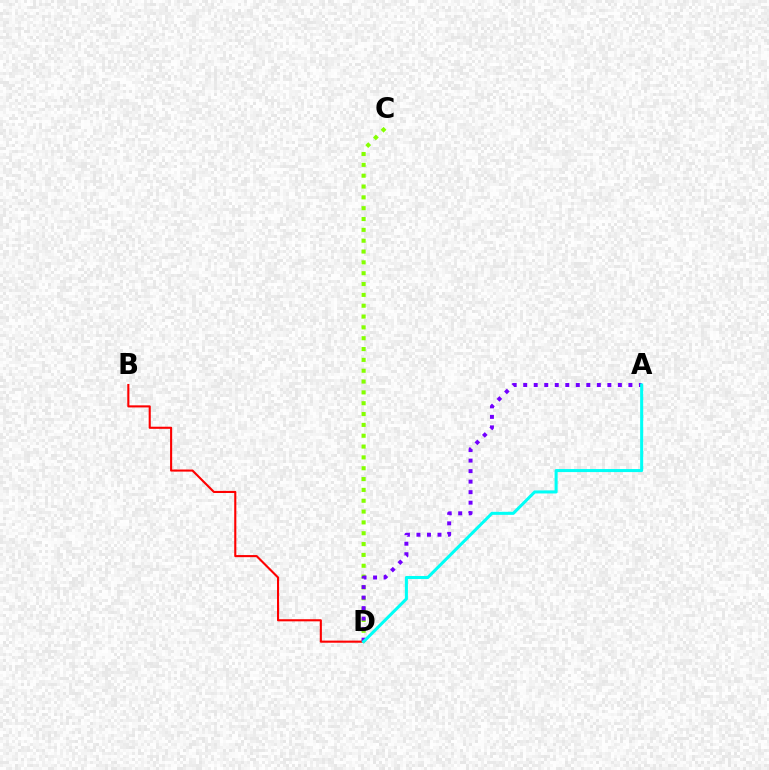{('C', 'D'): [{'color': '#84ff00', 'line_style': 'dotted', 'thickness': 2.94}], ('B', 'D'): [{'color': '#ff0000', 'line_style': 'solid', 'thickness': 1.52}], ('A', 'D'): [{'color': '#7200ff', 'line_style': 'dotted', 'thickness': 2.86}, {'color': '#00fff6', 'line_style': 'solid', 'thickness': 2.19}]}